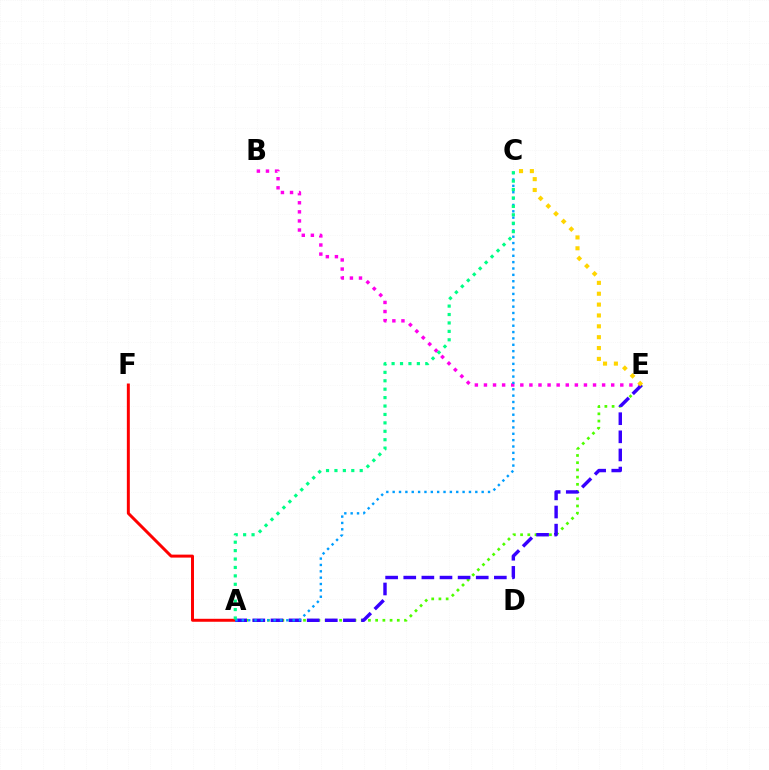{('B', 'E'): [{'color': '#ff00ed', 'line_style': 'dotted', 'thickness': 2.47}], ('A', 'E'): [{'color': '#4fff00', 'line_style': 'dotted', 'thickness': 1.96}, {'color': '#3700ff', 'line_style': 'dashed', 'thickness': 2.46}], ('A', 'F'): [{'color': '#ff0000', 'line_style': 'solid', 'thickness': 2.14}], ('C', 'E'): [{'color': '#ffd500', 'line_style': 'dotted', 'thickness': 2.95}], ('A', 'C'): [{'color': '#009eff', 'line_style': 'dotted', 'thickness': 1.73}, {'color': '#00ff86', 'line_style': 'dotted', 'thickness': 2.29}]}